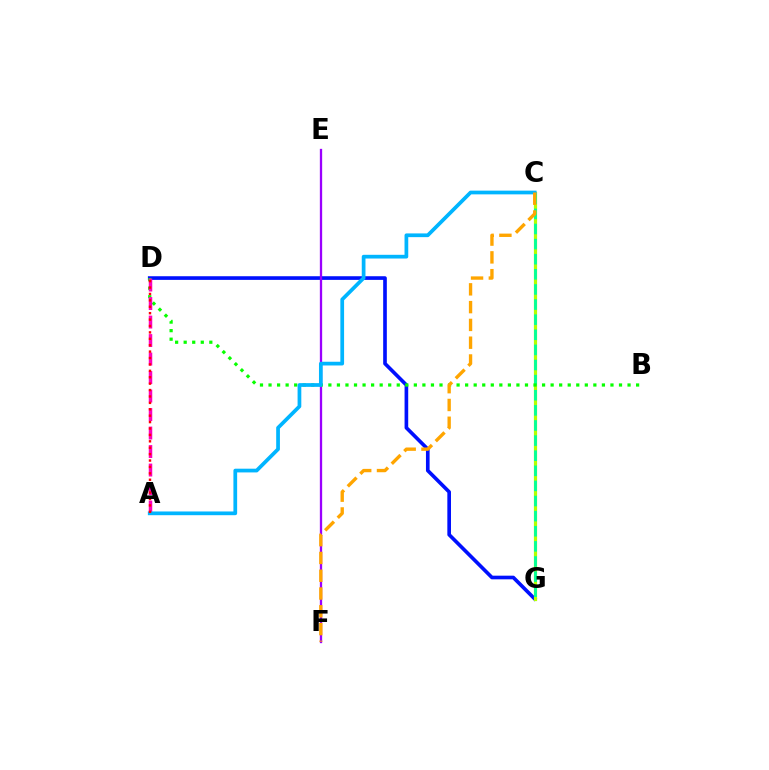{('D', 'G'): [{'color': '#0010ff', 'line_style': 'solid', 'thickness': 2.63}], ('E', 'F'): [{'color': '#9b00ff', 'line_style': 'solid', 'thickness': 1.66}], ('C', 'G'): [{'color': '#b3ff00', 'line_style': 'solid', 'thickness': 2.31}, {'color': '#00ff9d', 'line_style': 'dashed', 'thickness': 2.05}], ('B', 'D'): [{'color': '#08ff00', 'line_style': 'dotted', 'thickness': 2.32}], ('A', 'D'): [{'color': '#ff00bd', 'line_style': 'dashed', 'thickness': 2.51}, {'color': '#ff0000', 'line_style': 'dotted', 'thickness': 1.74}], ('A', 'C'): [{'color': '#00b5ff', 'line_style': 'solid', 'thickness': 2.68}], ('C', 'F'): [{'color': '#ffa500', 'line_style': 'dashed', 'thickness': 2.42}]}